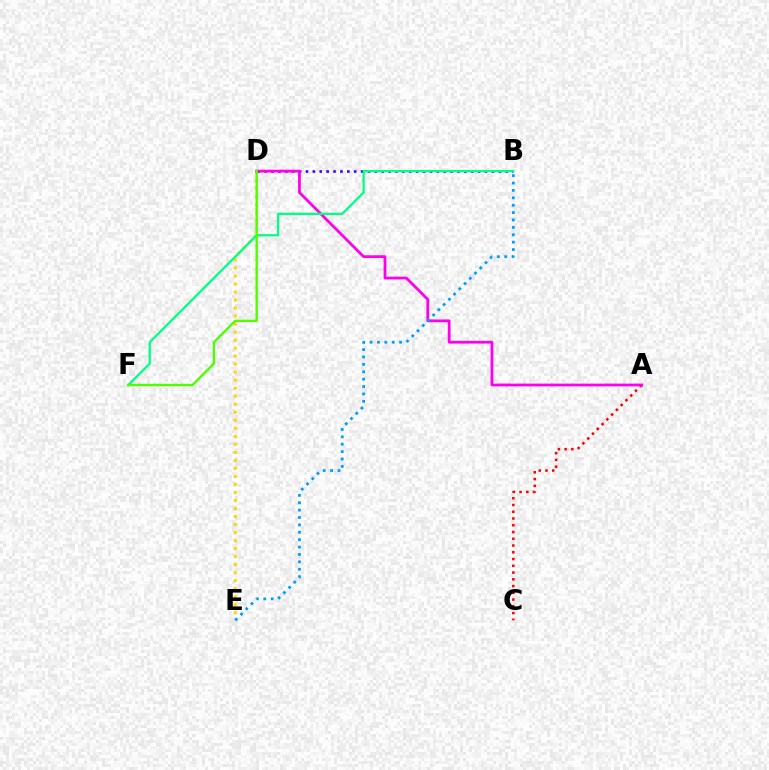{('B', 'D'): [{'color': '#3700ff', 'line_style': 'dotted', 'thickness': 1.87}], ('A', 'C'): [{'color': '#ff0000', 'line_style': 'dotted', 'thickness': 1.84}], ('D', 'E'): [{'color': '#ffd500', 'line_style': 'dotted', 'thickness': 2.18}], ('A', 'D'): [{'color': '#ff00ed', 'line_style': 'solid', 'thickness': 2.0}], ('B', 'F'): [{'color': '#00ff86', 'line_style': 'solid', 'thickness': 1.63}], ('B', 'E'): [{'color': '#009eff', 'line_style': 'dotted', 'thickness': 2.01}], ('D', 'F'): [{'color': '#4fff00', 'line_style': 'solid', 'thickness': 1.71}]}